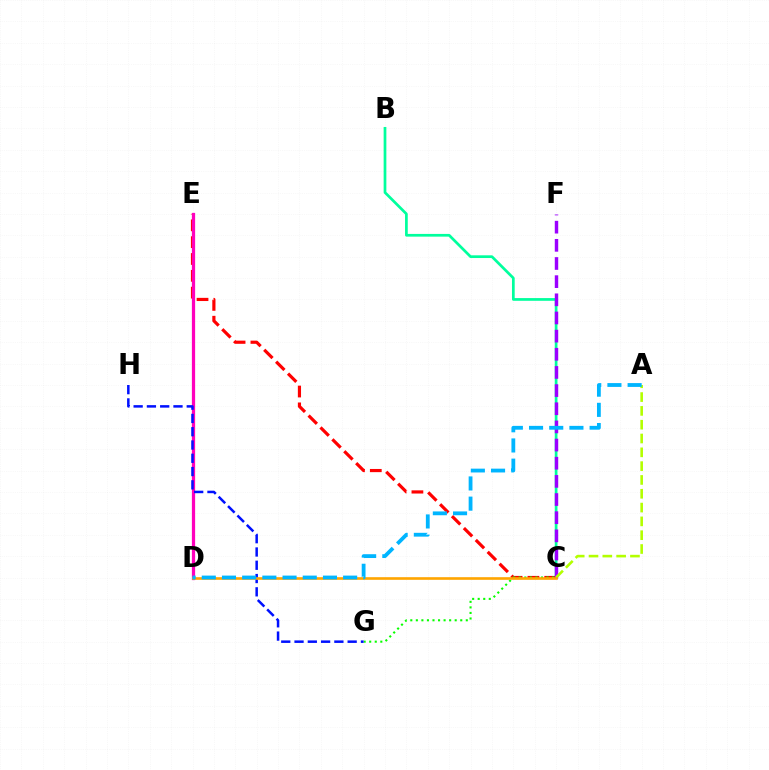{('B', 'C'): [{'color': '#00ff9d', 'line_style': 'solid', 'thickness': 1.96}], ('C', 'E'): [{'color': '#ff0000', 'line_style': 'dashed', 'thickness': 2.29}], ('C', 'G'): [{'color': '#08ff00', 'line_style': 'dotted', 'thickness': 1.51}], ('C', 'F'): [{'color': '#9b00ff', 'line_style': 'dashed', 'thickness': 2.47}], ('A', 'C'): [{'color': '#b3ff00', 'line_style': 'dashed', 'thickness': 1.88}], ('D', 'E'): [{'color': '#ff00bd', 'line_style': 'solid', 'thickness': 2.34}], ('G', 'H'): [{'color': '#0010ff', 'line_style': 'dashed', 'thickness': 1.8}], ('C', 'D'): [{'color': '#ffa500', 'line_style': 'solid', 'thickness': 1.9}], ('A', 'D'): [{'color': '#00b5ff', 'line_style': 'dashed', 'thickness': 2.74}]}